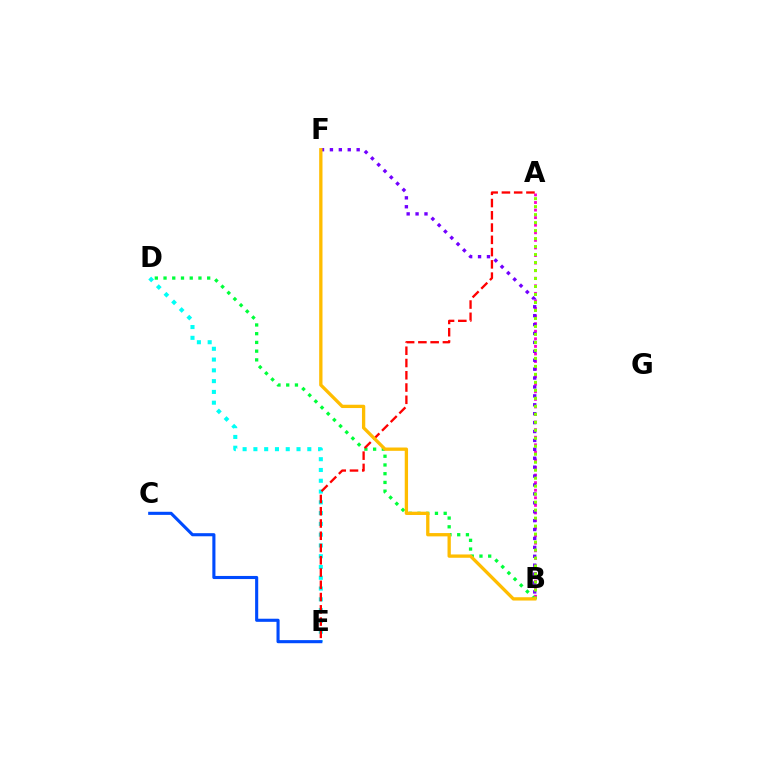{('D', 'E'): [{'color': '#00fff6', 'line_style': 'dotted', 'thickness': 2.93}], ('A', 'B'): [{'color': '#ff00cf', 'line_style': 'dotted', 'thickness': 2.06}, {'color': '#84ff00', 'line_style': 'dotted', 'thickness': 2.17}], ('B', 'F'): [{'color': '#7200ff', 'line_style': 'dotted', 'thickness': 2.42}, {'color': '#ffbd00', 'line_style': 'solid', 'thickness': 2.38}], ('B', 'D'): [{'color': '#00ff39', 'line_style': 'dotted', 'thickness': 2.37}], ('C', 'E'): [{'color': '#004bff', 'line_style': 'solid', 'thickness': 2.23}], ('A', 'E'): [{'color': '#ff0000', 'line_style': 'dashed', 'thickness': 1.67}]}